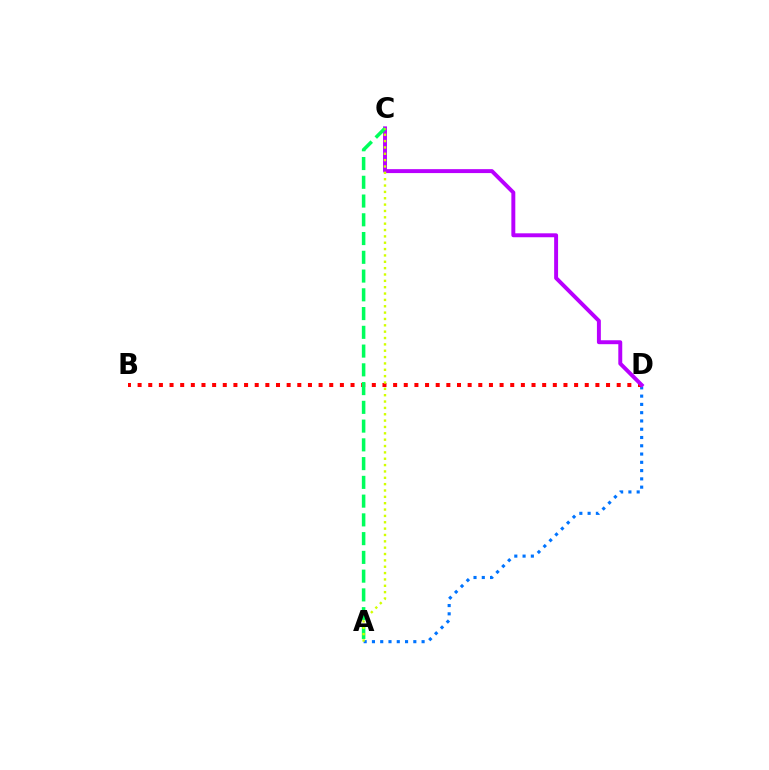{('A', 'D'): [{'color': '#0074ff', 'line_style': 'dotted', 'thickness': 2.25}], ('B', 'D'): [{'color': '#ff0000', 'line_style': 'dotted', 'thickness': 2.89}], ('C', 'D'): [{'color': '#b900ff', 'line_style': 'solid', 'thickness': 2.83}], ('A', 'C'): [{'color': '#00ff5c', 'line_style': 'dashed', 'thickness': 2.55}, {'color': '#d1ff00', 'line_style': 'dotted', 'thickness': 1.73}]}